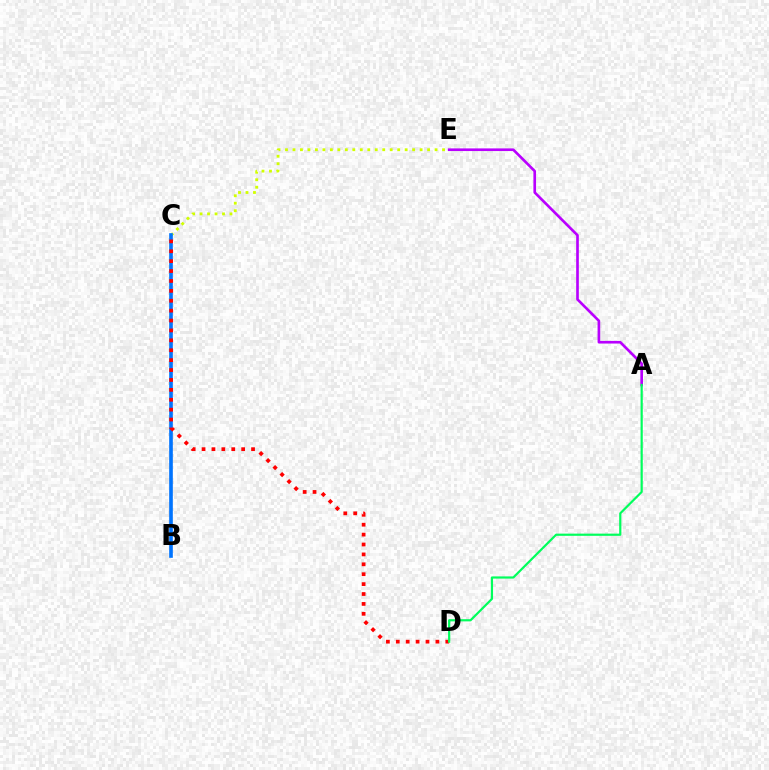{('C', 'E'): [{'color': '#d1ff00', 'line_style': 'dotted', 'thickness': 2.03}], ('A', 'E'): [{'color': '#b900ff', 'line_style': 'solid', 'thickness': 1.91}], ('B', 'C'): [{'color': '#0074ff', 'line_style': 'solid', 'thickness': 2.62}], ('C', 'D'): [{'color': '#ff0000', 'line_style': 'dotted', 'thickness': 2.69}], ('A', 'D'): [{'color': '#00ff5c', 'line_style': 'solid', 'thickness': 1.58}]}